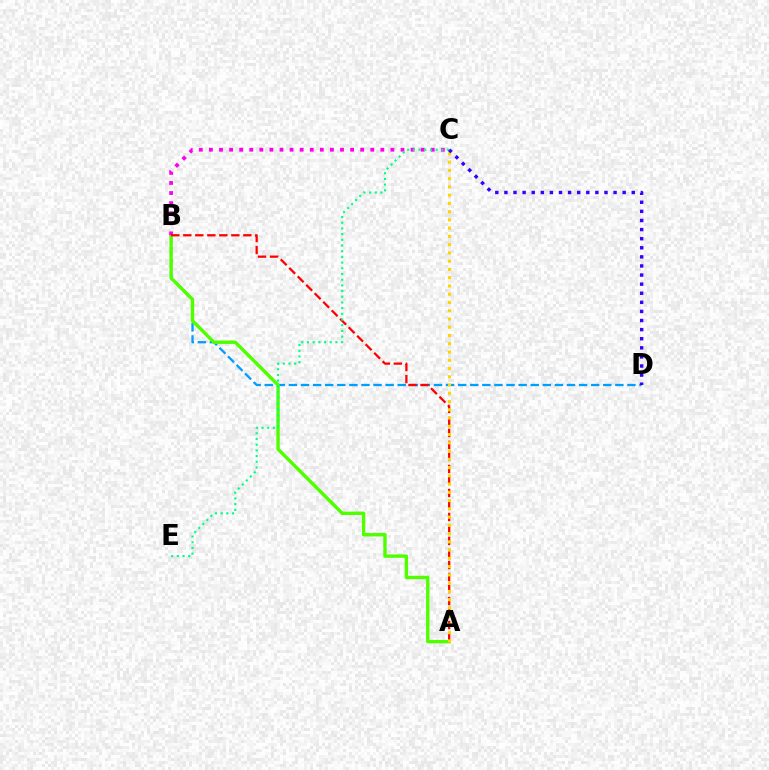{('B', 'D'): [{'color': '#009eff', 'line_style': 'dashed', 'thickness': 1.64}], ('A', 'B'): [{'color': '#4fff00', 'line_style': 'solid', 'thickness': 2.45}, {'color': '#ff0000', 'line_style': 'dashed', 'thickness': 1.63}], ('B', 'C'): [{'color': '#ff00ed', 'line_style': 'dotted', 'thickness': 2.74}], ('A', 'C'): [{'color': '#ffd500', 'line_style': 'dotted', 'thickness': 2.24}], ('C', 'E'): [{'color': '#00ff86', 'line_style': 'dotted', 'thickness': 1.55}], ('C', 'D'): [{'color': '#3700ff', 'line_style': 'dotted', 'thickness': 2.47}]}